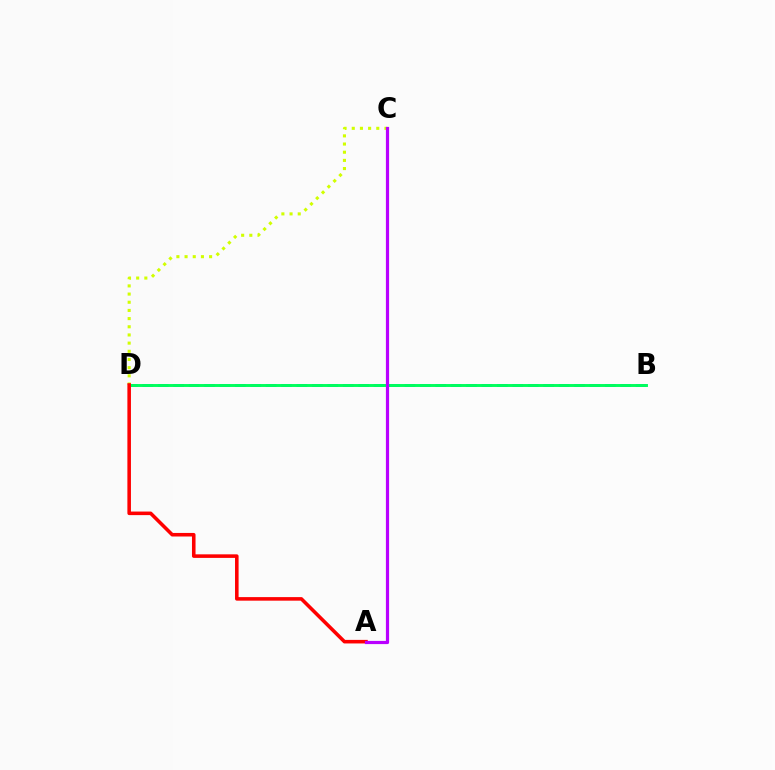{('B', 'D'): [{'color': '#0074ff', 'line_style': 'dashed', 'thickness': 2.09}, {'color': '#00ff5c', 'line_style': 'solid', 'thickness': 2.1}], ('C', 'D'): [{'color': '#d1ff00', 'line_style': 'dotted', 'thickness': 2.22}], ('A', 'D'): [{'color': '#ff0000', 'line_style': 'solid', 'thickness': 2.56}], ('A', 'C'): [{'color': '#b900ff', 'line_style': 'solid', 'thickness': 2.3}]}